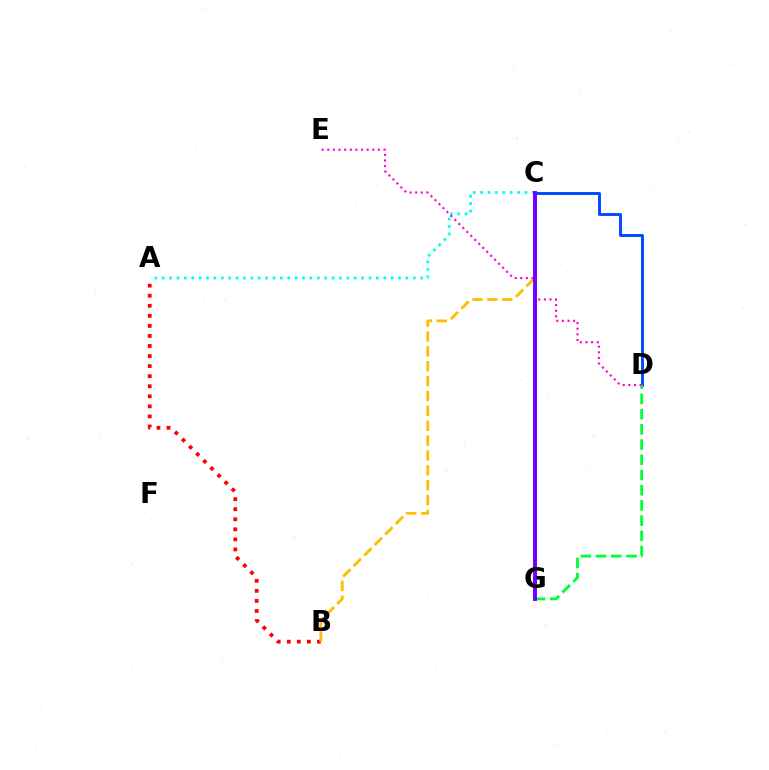{('C', 'D'): [{'color': '#004bff', 'line_style': 'solid', 'thickness': 2.11}], ('A', 'B'): [{'color': '#ff0000', 'line_style': 'dotted', 'thickness': 2.73}], ('A', 'C'): [{'color': '#00fff6', 'line_style': 'dotted', 'thickness': 2.01}], ('C', 'G'): [{'color': '#84ff00', 'line_style': 'dotted', 'thickness': 1.53}, {'color': '#7200ff', 'line_style': 'solid', 'thickness': 2.84}], ('B', 'C'): [{'color': '#ffbd00', 'line_style': 'dashed', 'thickness': 2.02}], ('D', 'G'): [{'color': '#00ff39', 'line_style': 'dashed', 'thickness': 2.07}], ('D', 'E'): [{'color': '#ff00cf', 'line_style': 'dotted', 'thickness': 1.53}]}